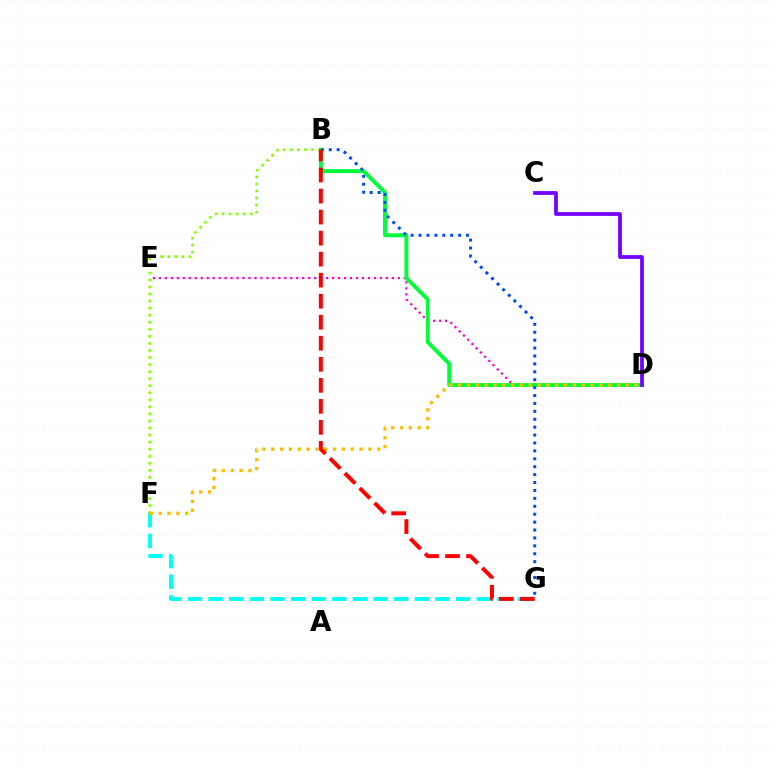{('B', 'F'): [{'color': '#84ff00', 'line_style': 'dotted', 'thickness': 1.92}], ('D', 'E'): [{'color': '#ff00cf', 'line_style': 'dotted', 'thickness': 1.62}], ('B', 'D'): [{'color': '#00ff39', 'line_style': 'solid', 'thickness': 2.82}], ('F', 'G'): [{'color': '#00fff6', 'line_style': 'dashed', 'thickness': 2.8}], ('D', 'F'): [{'color': '#ffbd00', 'line_style': 'dotted', 'thickness': 2.4}], ('B', 'G'): [{'color': '#004bff', 'line_style': 'dotted', 'thickness': 2.15}, {'color': '#ff0000', 'line_style': 'dashed', 'thickness': 2.86}], ('C', 'D'): [{'color': '#7200ff', 'line_style': 'solid', 'thickness': 2.71}]}